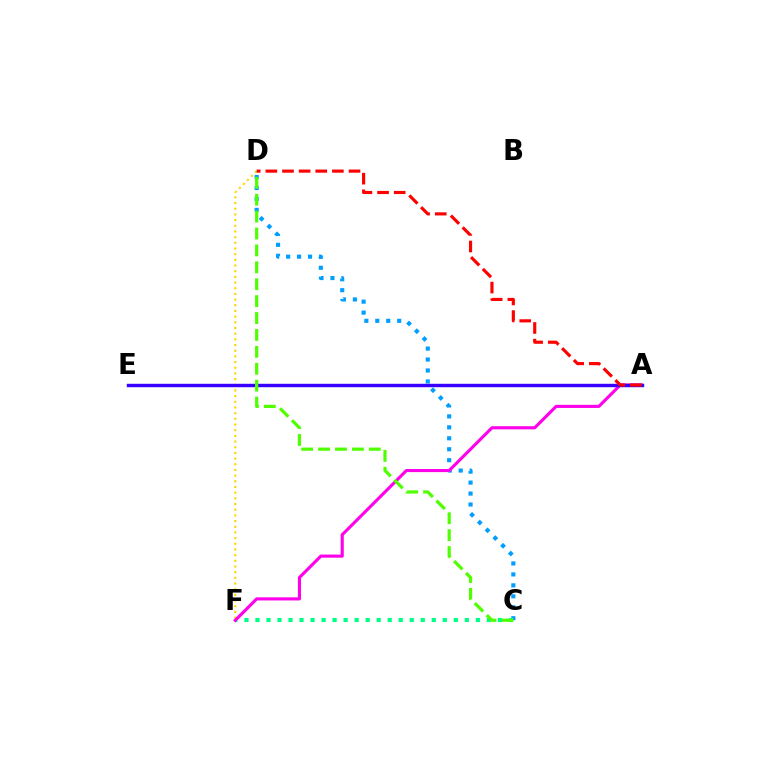{('C', 'D'): [{'color': '#009eff', 'line_style': 'dotted', 'thickness': 2.98}, {'color': '#4fff00', 'line_style': 'dashed', 'thickness': 2.3}], ('D', 'F'): [{'color': '#ffd500', 'line_style': 'dotted', 'thickness': 1.54}], ('C', 'F'): [{'color': '#00ff86', 'line_style': 'dotted', 'thickness': 2.99}], ('A', 'F'): [{'color': '#ff00ed', 'line_style': 'solid', 'thickness': 2.24}], ('A', 'E'): [{'color': '#3700ff', 'line_style': 'solid', 'thickness': 2.46}], ('A', 'D'): [{'color': '#ff0000', 'line_style': 'dashed', 'thickness': 2.26}]}